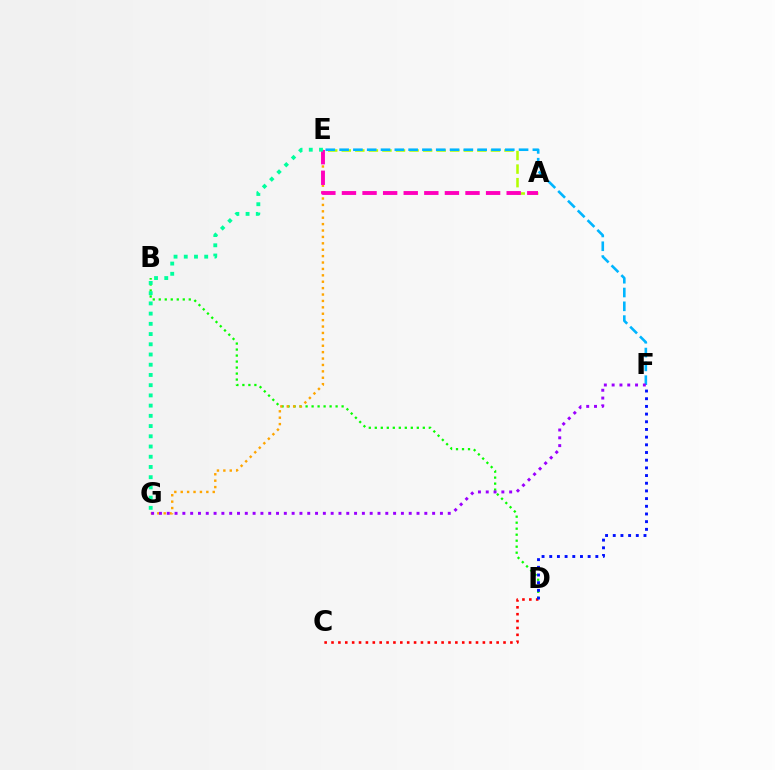{('B', 'D'): [{'color': '#08ff00', 'line_style': 'dotted', 'thickness': 1.63}], ('A', 'E'): [{'color': '#b3ff00', 'line_style': 'dashed', 'thickness': 1.84}, {'color': '#ff00bd', 'line_style': 'dashed', 'thickness': 2.8}], ('C', 'D'): [{'color': '#ff0000', 'line_style': 'dotted', 'thickness': 1.87}], ('D', 'F'): [{'color': '#0010ff', 'line_style': 'dotted', 'thickness': 2.09}], ('E', 'F'): [{'color': '#00b5ff', 'line_style': 'dashed', 'thickness': 1.88}], ('E', 'G'): [{'color': '#ffa500', 'line_style': 'dotted', 'thickness': 1.74}, {'color': '#00ff9d', 'line_style': 'dotted', 'thickness': 2.78}], ('F', 'G'): [{'color': '#9b00ff', 'line_style': 'dotted', 'thickness': 2.12}]}